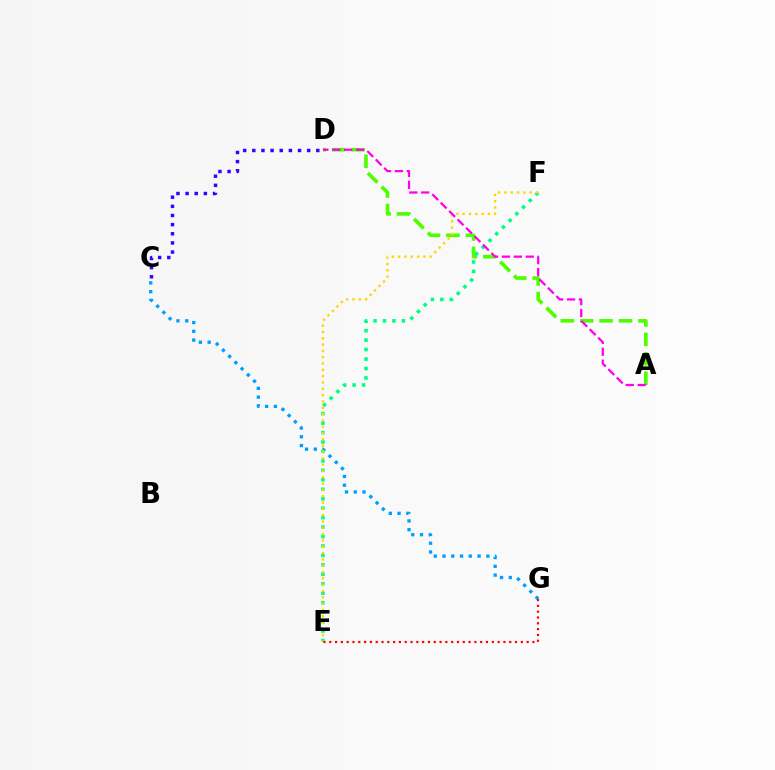{('A', 'D'): [{'color': '#4fff00', 'line_style': 'dashed', 'thickness': 2.64}, {'color': '#ff00ed', 'line_style': 'dashed', 'thickness': 1.62}], ('C', 'G'): [{'color': '#009eff', 'line_style': 'dotted', 'thickness': 2.38}], ('E', 'F'): [{'color': '#00ff86', 'line_style': 'dotted', 'thickness': 2.57}, {'color': '#ffd500', 'line_style': 'dotted', 'thickness': 1.72}], ('C', 'D'): [{'color': '#3700ff', 'line_style': 'dotted', 'thickness': 2.48}], ('E', 'G'): [{'color': '#ff0000', 'line_style': 'dotted', 'thickness': 1.58}]}